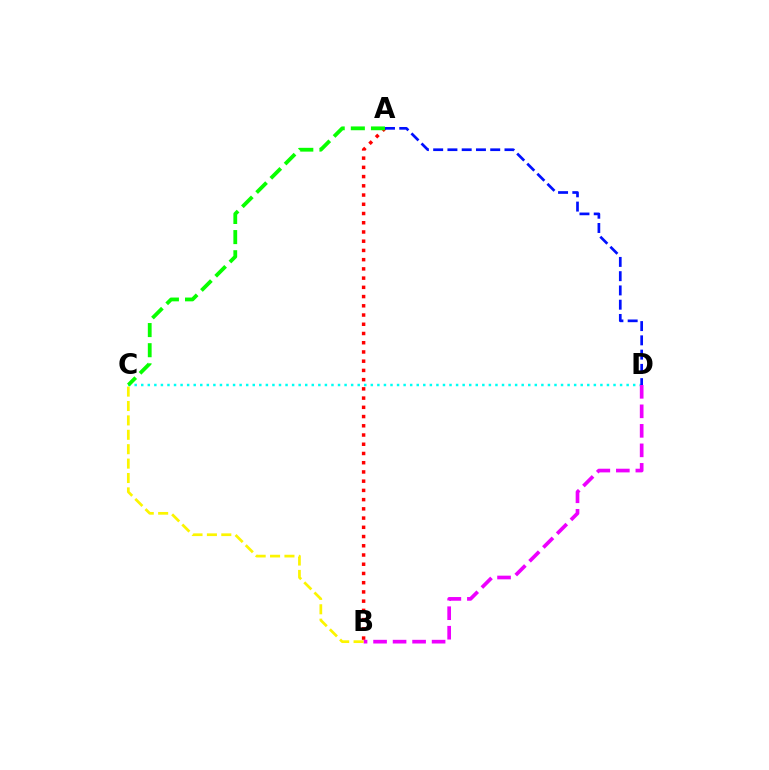{('A', 'B'): [{'color': '#ff0000', 'line_style': 'dotted', 'thickness': 2.51}], ('C', 'D'): [{'color': '#00fff6', 'line_style': 'dotted', 'thickness': 1.78}], ('B', 'D'): [{'color': '#ee00ff', 'line_style': 'dashed', 'thickness': 2.65}], ('A', 'C'): [{'color': '#08ff00', 'line_style': 'dashed', 'thickness': 2.74}], ('A', 'D'): [{'color': '#0010ff', 'line_style': 'dashed', 'thickness': 1.94}], ('B', 'C'): [{'color': '#fcf500', 'line_style': 'dashed', 'thickness': 1.96}]}